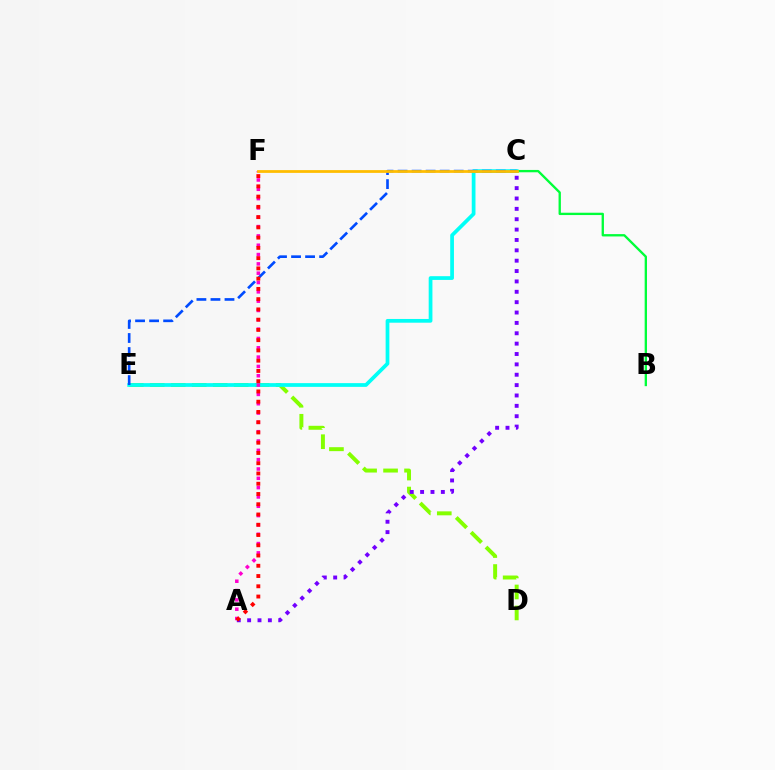{('D', 'E'): [{'color': '#84ff00', 'line_style': 'dashed', 'thickness': 2.85}], ('C', 'E'): [{'color': '#00fff6', 'line_style': 'solid', 'thickness': 2.69}, {'color': '#004bff', 'line_style': 'dashed', 'thickness': 1.91}], ('B', 'C'): [{'color': '#00ff39', 'line_style': 'solid', 'thickness': 1.68}], ('A', 'F'): [{'color': '#ff00cf', 'line_style': 'dotted', 'thickness': 2.53}, {'color': '#ff0000', 'line_style': 'dotted', 'thickness': 2.79}], ('A', 'C'): [{'color': '#7200ff', 'line_style': 'dotted', 'thickness': 2.82}], ('C', 'F'): [{'color': '#ffbd00', 'line_style': 'solid', 'thickness': 1.99}]}